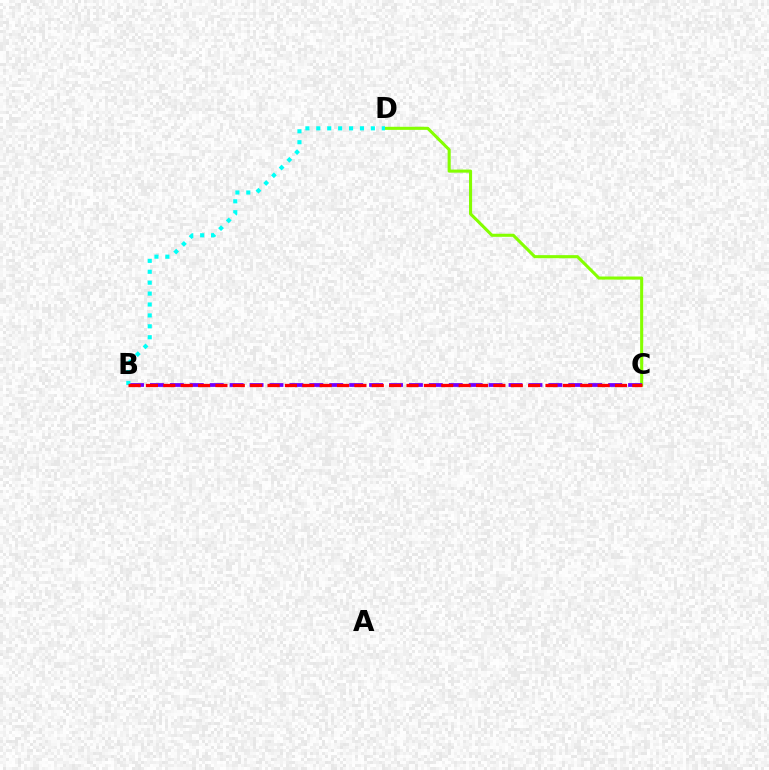{('C', 'D'): [{'color': '#84ff00', 'line_style': 'solid', 'thickness': 2.22}], ('B', 'C'): [{'color': '#7200ff', 'line_style': 'dashed', 'thickness': 2.71}, {'color': '#ff0000', 'line_style': 'dashed', 'thickness': 2.36}], ('B', 'D'): [{'color': '#00fff6', 'line_style': 'dotted', 'thickness': 2.96}]}